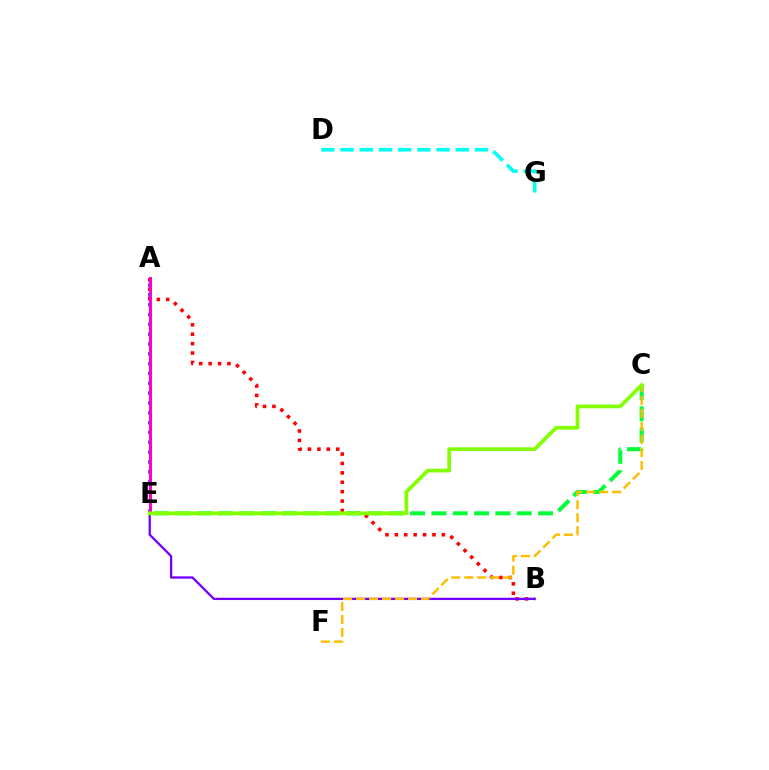{('A', 'E'): [{'color': '#004bff', 'line_style': 'dotted', 'thickness': 2.67}, {'color': '#ff00cf', 'line_style': 'solid', 'thickness': 2.15}], ('A', 'B'): [{'color': '#ff0000', 'line_style': 'dotted', 'thickness': 2.56}], ('B', 'E'): [{'color': '#7200ff', 'line_style': 'solid', 'thickness': 1.65}], ('C', 'E'): [{'color': '#00ff39', 'line_style': 'dashed', 'thickness': 2.9}, {'color': '#84ff00', 'line_style': 'solid', 'thickness': 2.68}], ('C', 'F'): [{'color': '#ffbd00', 'line_style': 'dashed', 'thickness': 1.77}], ('D', 'G'): [{'color': '#00fff6', 'line_style': 'dashed', 'thickness': 2.61}]}